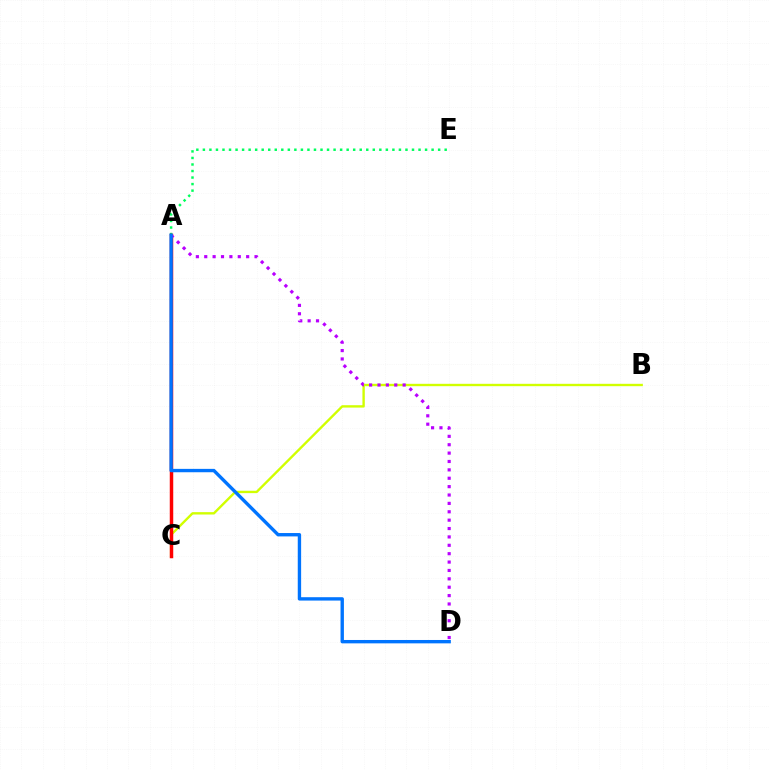{('A', 'E'): [{'color': '#00ff5c', 'line_style': 'dotted', 'thickness': 1.78}], ('B', 'C'): [{'color': '#d1ff00', 'line_style': 'solid', 'thickness': 1.71}], ('A', 'C'): [{'color': '#ff0000', 'line_style': 'solid', 'thickness': 2.5}], ('A', 'D'): [{'color': '#b900ff', 'line_style': 'dotted', 'thickness': 2.28}, {'color': '#0074ff', 'line_style': 'solid', 'thickness': 2.43}]}